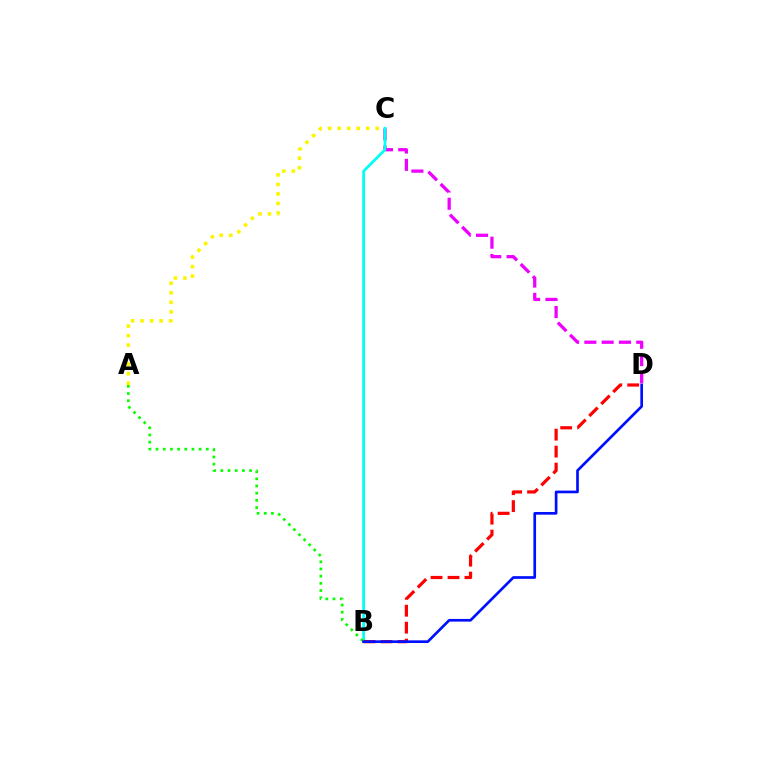{('C', 'D'): [{'color': '#ee00ff', 'line_style': 'dashed', 'thickness': 2.35}], ('B', 'C'): [{'color': '#00fff6', 'line_style': 'solid', 'thickness': 1.99}], ('A', 'C'): [{'color': '#fcf500', 'line_style': 'dotted', 'thickness': 2.58}], ('B', 'D'): [{'color': '#ff0000', 'line_style': 'dashed', 'thickness': 2.3}, {'color': '#0010ff', 'line_style': 'solid', 'thickness': 1.94}], ('A', 'B'): [{'color': '#08ff00', 'line_style': 'dotted', 'thickness': 1.95}]}